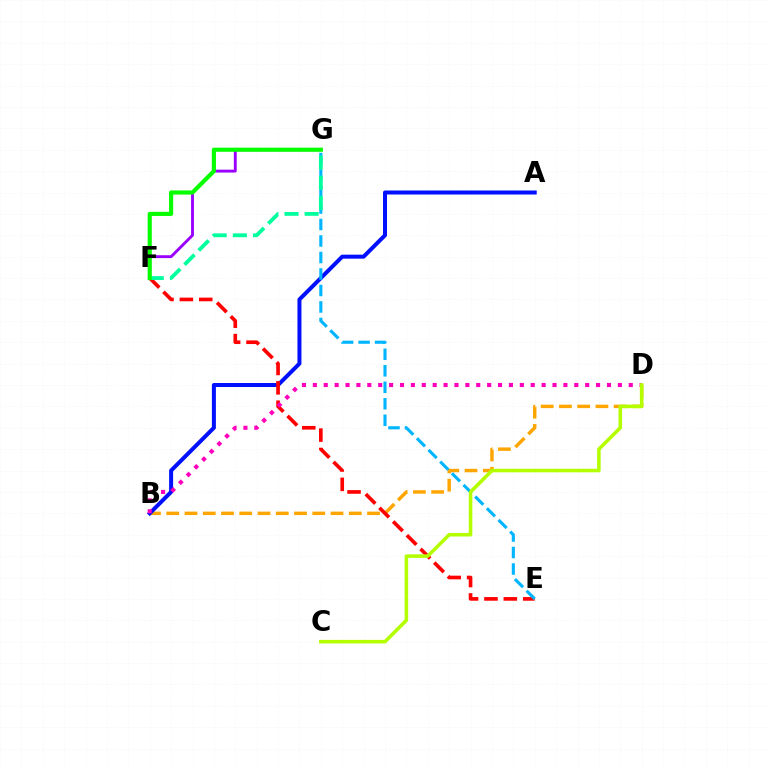{('B', 'D'): [{'color': '#ffa500', 'line_style': 'dashed', 'thickness': 2.48}, {'color': '#ff00bd', 'line_style': 'dotted', 'thickness': 2.96}], ('A', 'B'): [{'color': '#0010ff', 'line_style': 'solid', 'thickness': 2.88}], ('E', 'F'): [{'color': '#ff0000', 'line_style': 'dashed', 'thickness': 2.63}], ('F', 'G'): [{'color': '#9b00ff', 'line_style': 'solid', 'thickness': 2.07}, {'color': '#00ff9d', 'line_style': 'dashed', 'thickness': 2.74}, {'color': '#08ff00', 'line_style': 'solid', 'thickness': 2.99}], ('E', 'G'): [{'color': '#00b5ff', 'line_style': 'dashed', 'thickness': 2.24}], ('C', 'D'): [{'color': '#b3ff00', 'line_style': 'solid', 'thickness': 2.56}]}